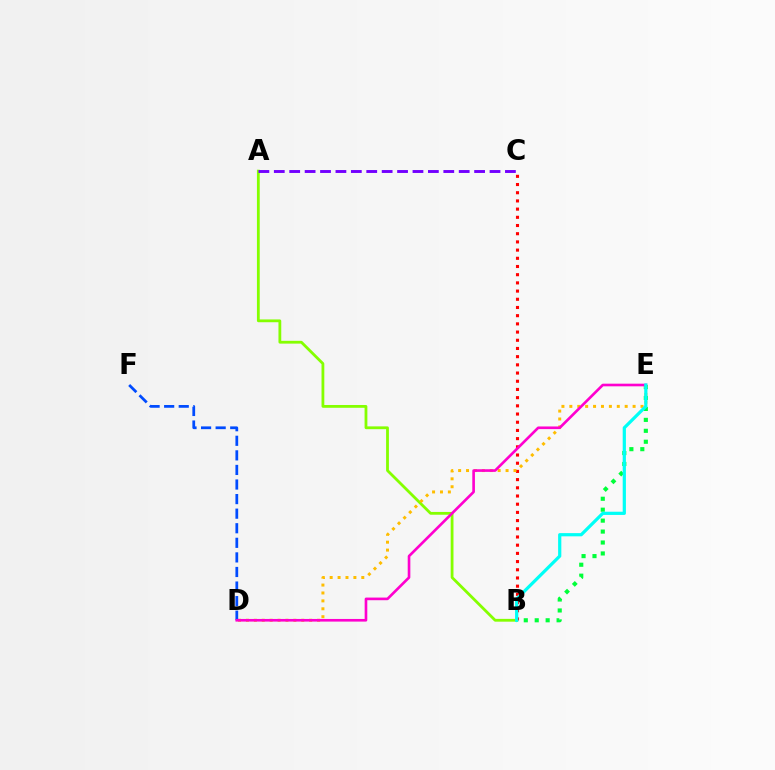{('B', 'C'): [{'color': '#ff0000', 'line_style': 'dotted', 'thickness': 2.23}], ('A', 'B'): [{'color': '#84ff00', 'line_style': 'solid', 'thickness': 2.01}], ('B', 'E'): [{'color': '#00ff39', 'line_style': 'dotted', 'thickness': 2.97}, {'color': '#00fff6', 'line_style': 'solid', 'thickness': 2.32}], ('A', 'C'): [{'color': '#7200ff', 'line_style': 'dashed', 'thickness': 2.09}], ('D', 'E'): [{'color': '#ffbd00', 'line_style': 'dotted', 'thickness': 2.15}, {'color': '#ff00cf', 'line_style': 'solid', 'thickness': 1.9}], ('D', 'F'): [{'color': '#004bff', 'line_style': 'dashed', 'thickness': 1.98}]}